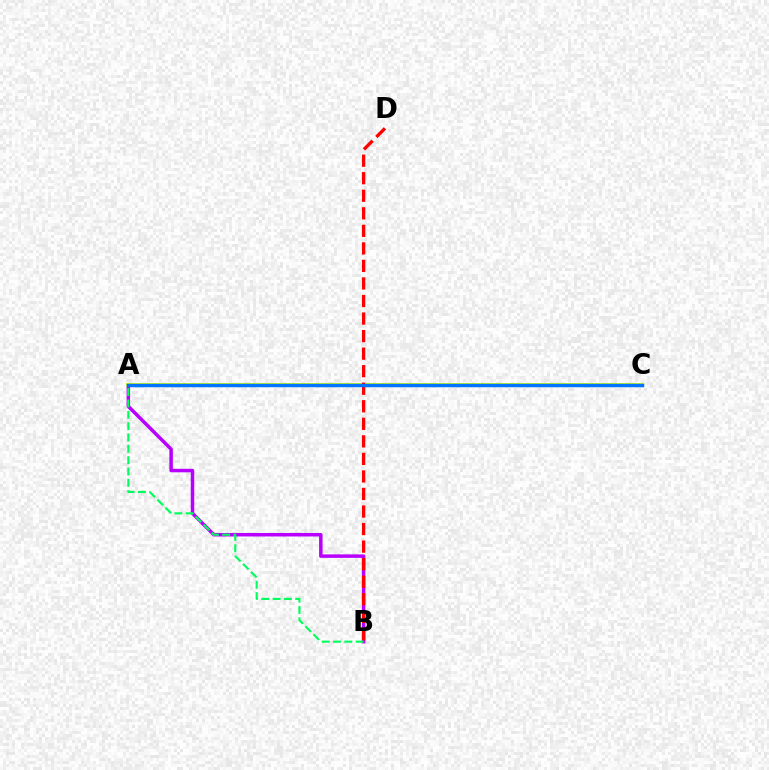{('A', 'B'): [{'color': '#b900ff', 'line_style': 'solid', 'thickness': 2.51}, {'color': '#00ff5c', 'line_style': 'dashed', 'thickness': 1.54}], ('A', 'C'): [{'color': '#d1ff00', 'line_style': 'solid', 'thickness': 2.79}, {'color': '#0074ff', 'line_style': 'solid', 'thickness': 2.52}], ('B', 'D'): [{'color': '#ff0000', 'line_style': 'dashed', 'thickness': 2.38}]}